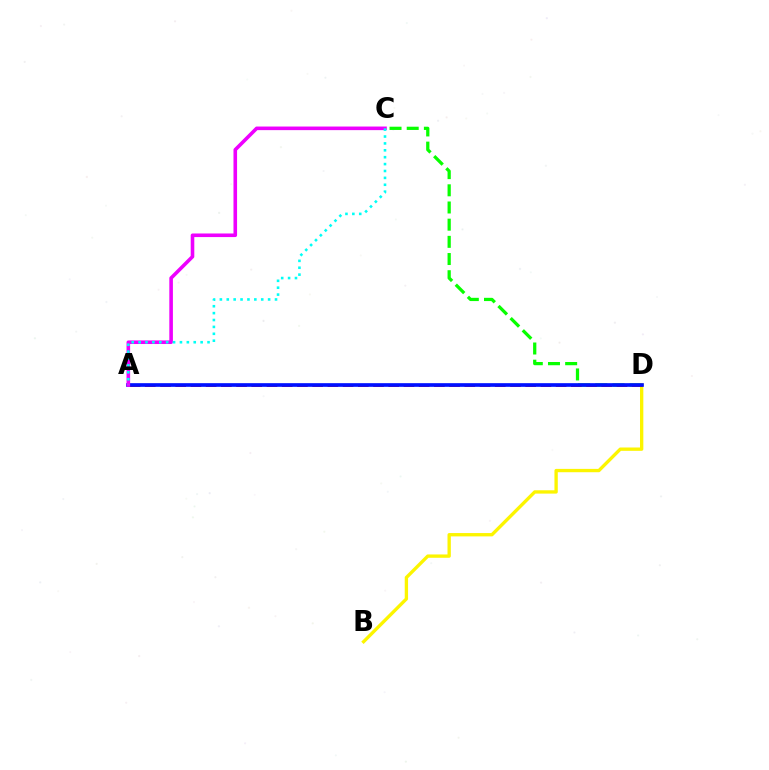{('C', 'D'): [{'color': '#08ff00', 'line_style': 'dashed', 'thickness': 2.33}], ('B', 'D'): [{'color': '#fcf500', 'line_style': 'solid', 'thickness': 2.4}], ('A', 'D'): [{'color': '#ff0000', 'line_style': 'dashed', 'thickness': 2.07}, {'color': '#0010ff', 'line_style': 'solid', 'thickness': 2.64}], ('A', 'C'): [{'color': '#ee00ff', 'line_style': 'solid', 'thickness': 2.59}, {'color': '#00fff6', 'line_style': 'dotted', 'thickness': 1.87}]}